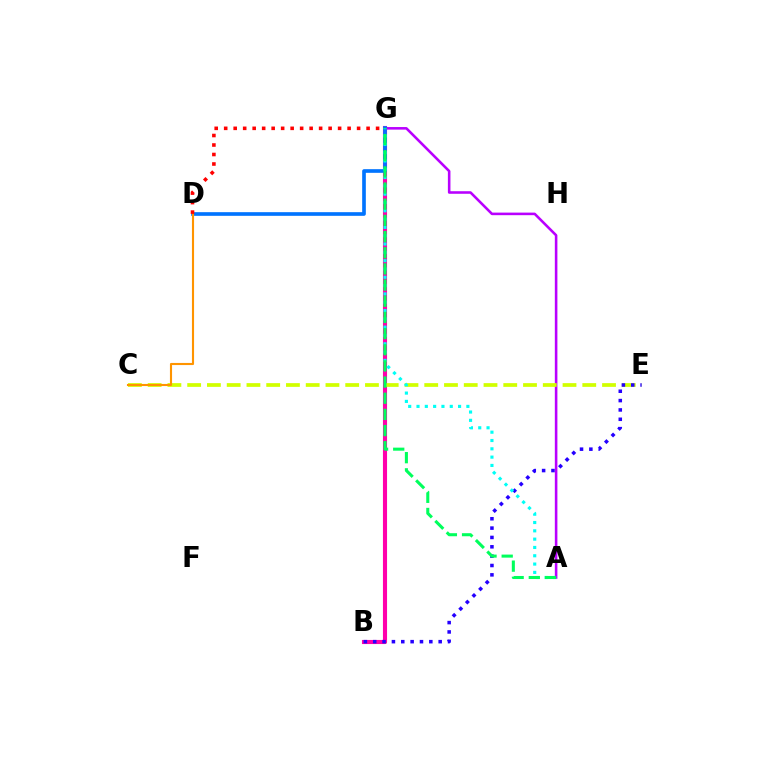{('B', 'G'): [{'color': '#3dff00', 'line_style': 'dashed', 'thickness': 2.77}, {'color': '#ff00ac', 'line_style': 'solid', 'thickness': 2.96}], ('A', 'G'): [{'color': '#b900ff', 'line_style': 'solid', 'thickness': 1.85}, {'color': '#00fff6', 'line_style': 'dotted', 'thickness': 2.26}, {'color': '#00ff5c', 'line_style': 'dashed', 'thickness': 2.2}], ('D', 'G'): [{'color': '#0074ff', 'line_style': 'solid', 'thickness': 2.63}, {'color': '#ff0000', 'line_style': 'dotted', 'thickness': 2.58}], ('C', 'E'): [{'color': '#d1ff00', 'line_style': 'dashed', 'thickness': 2.68}], ('B', 'E'): [{'color': '#2500ff', 'line_style': 'dotted', 'thickness': 2.54}], ('C', 'D'): [{'color': '#ff9400', 'line_style': 'solid', 'thickness': 1.52}]}